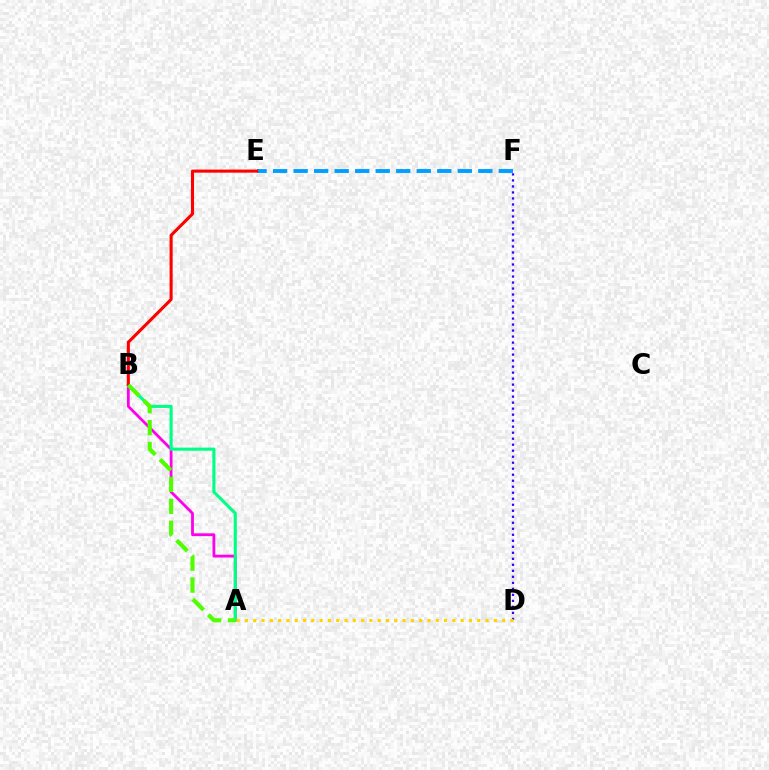{('E', 'F'): [{'color': '#009eff', 'line_style': 'dashed', 'thickness': 2.79}], ('A', 'B'): [{'color': '#ff00ed', 'line_style': 'solid', 'thickness': 2.02}, {'color': '#00ff86', 'line_style': 'solid', 'thickness': 2.24}, {'color': '#4fff00', 'line_style': 'dashed', 'thickness': 2.98}], ('D', 'F'): [{'color': '#3700ff', 'line_style': 'dotted', 'thickness': 1.63}], ('A', 'D'): [{'color': '#ffd500', 'line_style': 'dotted', 'thickness': 2.25}], ('B', 'E'): [{'color': '#ff0000', 'line_style': 'solid', 'thickness': 2.22}]}